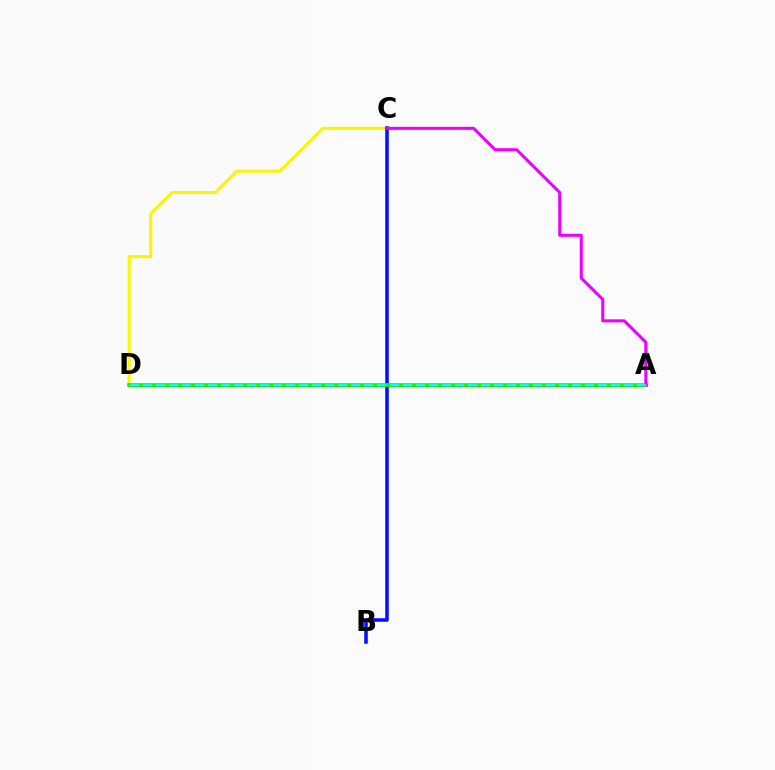{('A', 'D'): [{'color': '#ff0000', 'line_style': 'solid', 'thickness': 2.15}, {'color': '#08ff00', 'line_style': 'solid', 'thickness': 2.7}, {'color': '#00fff6', 'line_style': 'dashed', 'thickness': 1.77}], ('C', 'D'): [{'color': '#fcf500', 'line_style': 'solid', 'thickness': 2.22}], ('B', 'C'): [{'color': '#0010ff', 'line_style': 'solid', 'thickness': 2.54}], ('A', 'C'): [{'color': '#ee00ff', 'line_style': 'solid', 'thickness': 2.2}]}